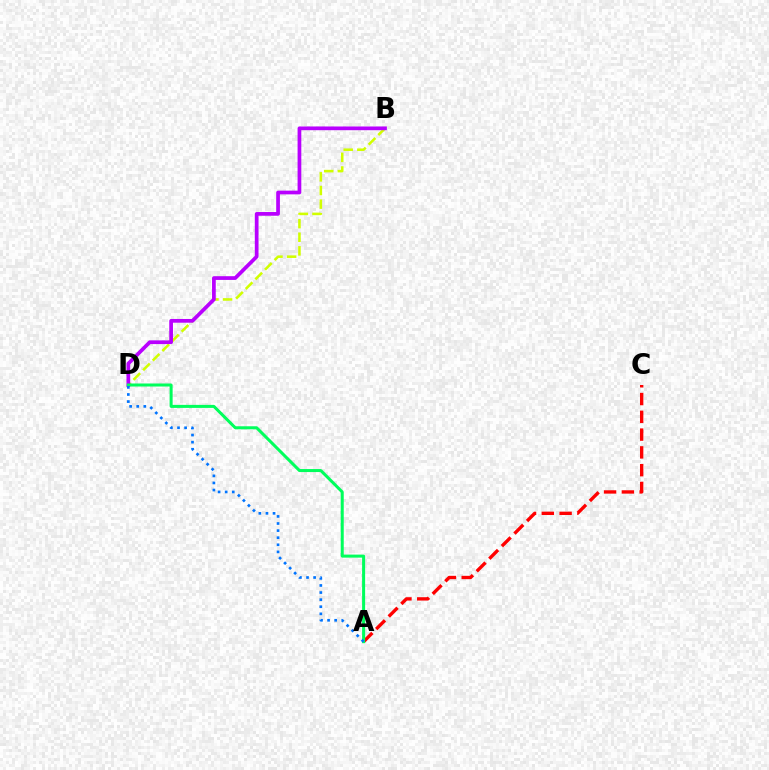{('B', 'D'): [{'color': '#d1ff00', 'line_style': 'dashed', 'thickness': 1.85}, {'color': '#b900ff', 'line_style': 'solid', 'thickness': 2.68}], ('A', 'C'): [{'color': '#ff0000', 'line_style': 'dashed', 'thickness': 2.42}], ('A', 'D'): [{'color': '#00ff5c', 'line_style': 'solid', 'thickness': 2.18}, {'color': '#0074ff', 'line_style': 'dotted', 'thickness': 1.93}]}